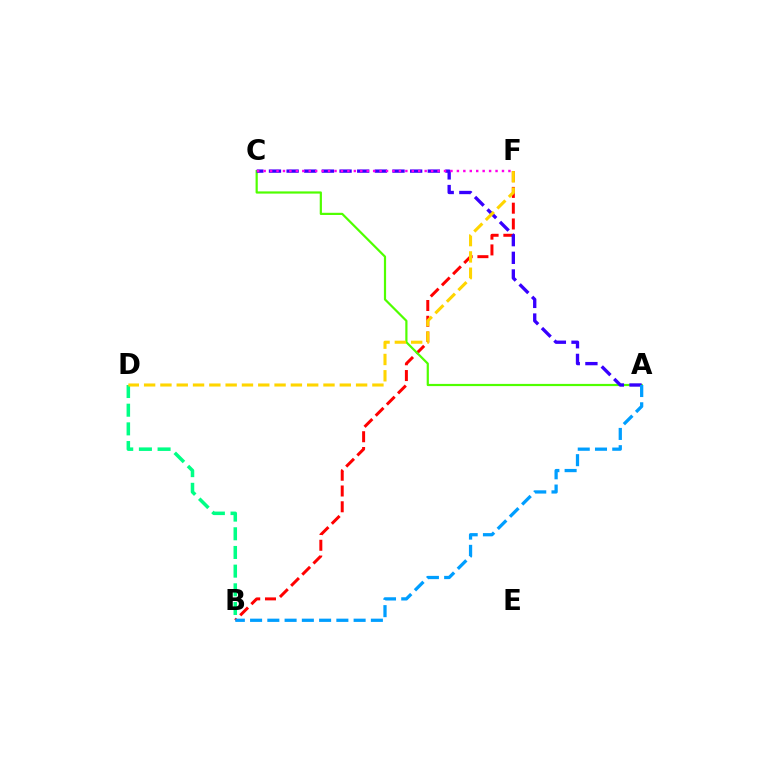{('B', 'F'): [{'color': '#ff0000', 'line_style': 'dashed', 'thickness': 2.14}], ('A', 'C'): [{'color': '#4fff00', 'line_style': 'solid', 'thickness': 1.58}, {'color': '#3700ff', 'line_style': 'dashed', 'thickness': 2.4}], ('C', 'F'): [{'color': '#ff00ed', 'line_style': 'dotted', 'thickness': 1.75}], ('B', 'D'): [{'color': '#00ff86', 'line_style': 'dashed', 'thickness': 2.54}], ('D', 'F'): [{'color': '#ffd500', 'line_style': 'dashed', 'thickness': 2.22}], ('A', 'B'): [{'color': '#009eff', 'line_style': 'dashed', 'thickness': 2.34}]}